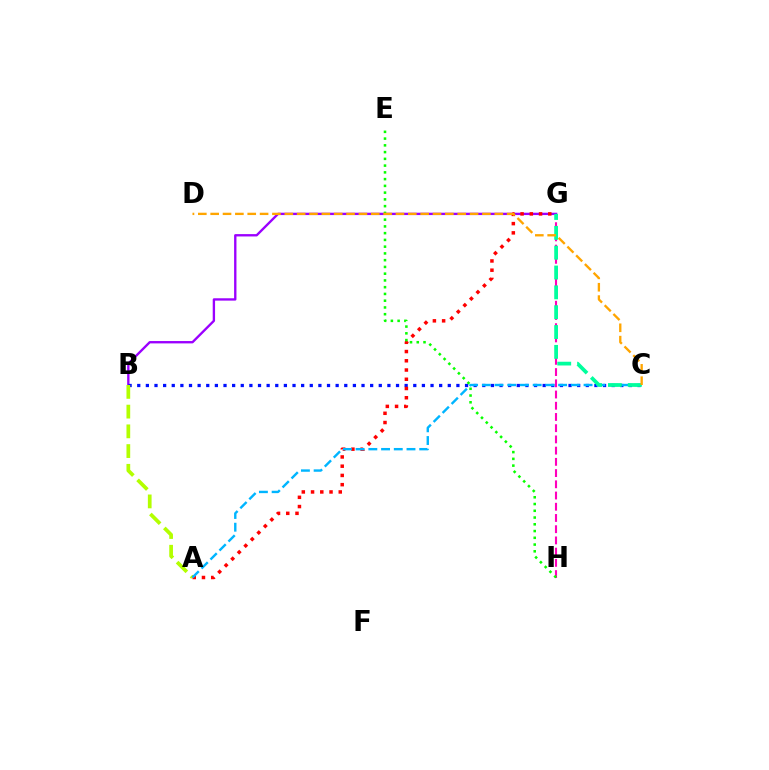{('B', 'G'): [{'color': '#9b00ff', 'line_style': 'solid', 'thickness': 1.69}], ('B', 'C'): [{'color': '#0010ff', 'line_style': 'dotted', 'thickness': 2.34}], ('A', 'B'): [{'color': '#b3ff00', 'line_style': 'dashed', 'thickness': 2.68}], ('G', 'H'): [{'color': '#ff00bd', 'line_style': 'dashed', 'thickness': 1.52}], ('A', 'G'): [{'color': '#ff0000', 'line_style': 'dotted', 'thickness': 2.51}], ('A', 'C'): [{'color': '#00b5ff', 'line_style': 'dashed', 'thickness': 1.73}], ('E', 'H'): [{'color': '#08ff00', 'line_style': 'dotted', 'thickness': 1.84}], ('C', 'G'): [{'color': '#00ff9d', 'line_style': 'dashed', 'thickness': 2.7}], ('C', 'D'): [{'color': '#ffa500', 'line_style': 'dashed', 'thickness': 1.68}]}